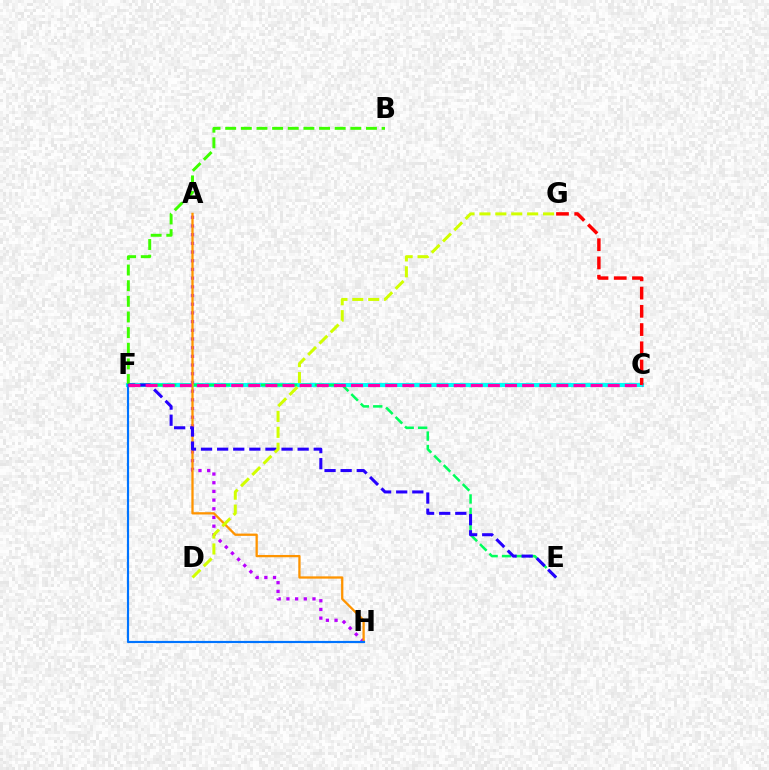{('C', 'F'): [{'color': '#00fff6', 'line_style': 'solid', 'thickness': 2.98}, {'color': '#ff00ac', 'line_style': 'dashed', 'thickness': 2.33}], ('E', 'F'): [{'color': '#00ff5c', 'line_style': 'dashed', 'thickness': 1.83}, {'color': '#2500ff', 'line_style': 'dashed', 'thickness': 2.19}], ('C', 'G'): [{'color': '#ff0000', 'line_style': 'dashed', 'thickness': 2.48}], ('A', 'H'): [{'color': '#b900ff', 'line_style': 'dotted', 'thickness': 2.36}, {'color': '#ff9400', 'line_style': 'solid', 'thickness': 1.65}], ('B', 'F'): [{'color': '#3dff00', 'line_style': 'dashed', 'thickness': 2.13}], ('F', 'H'): [{'color': '#0074ff', 'line_style': 'solid', 'thickness': 1.56}], ('D', 'G'): [{'color': '#d1ff00', 'line_style': 'dashed', 'thickness': 2.16}]}